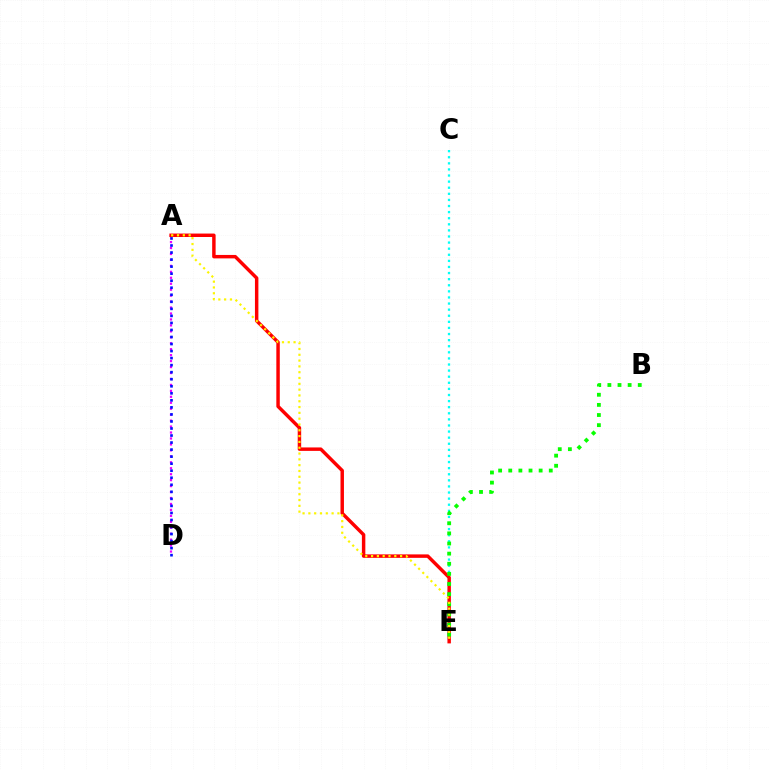{('C', 'E'): [{'color': '#00fff6', 'line_style': 'dotted', 'thickness': 1.66}], ('A', 'D'): [{'color': '#ee00ff', 'line_style': 'dotted', 'thickness': 1.62}, {'color': '#0010ff', 'line_style': 'dotted', 'thickness': 1.91}], ('A', 'E'): [{'color': '#ff0000', 'line_style': 'solid', 'thickness': 2.48}, {'color': '#fcf500', 'line_style': 'dotted', 'thickness': 1.58}], ('B', 'E'): [{'color': '#08ff00', 'line_style': 'dotted', 'thickness': 2.75}]}